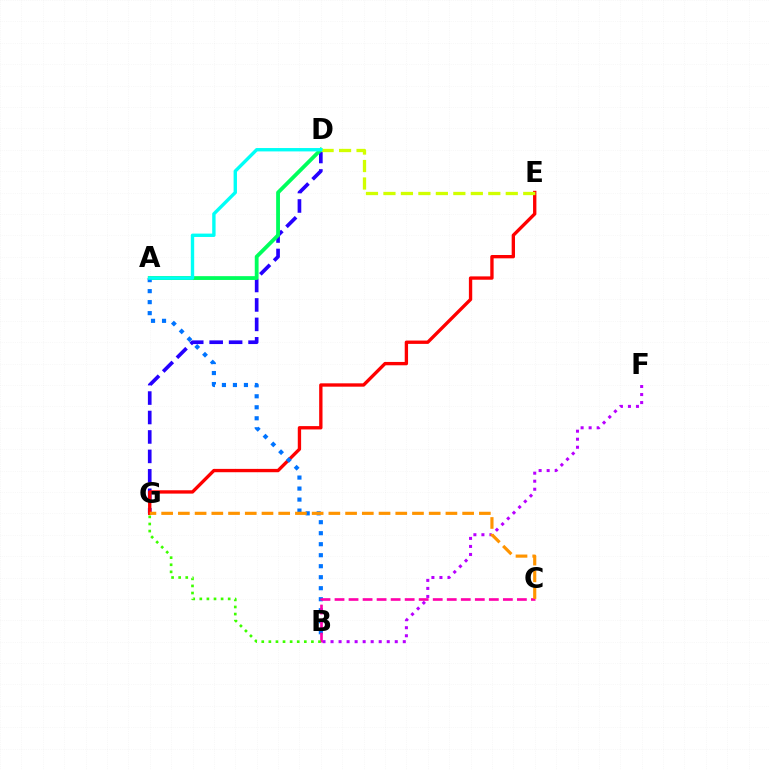{('D', 'G'): [{'color': '#2500ff', 'line_style': 'dashed', 'thickness': 2.64}], ('A', 'D'): [{'color': '#00ff5c', 'line_style': 'solid', 'thickness': 2.74}, {'color': '#00fff6', 'line_style': 'solid', 'thickness': 2.43}], ('E', 'G'): [{'color': '#ff0000', 'line_style': 'solid', 'thickness': 2.41}], ('D', 'E'): [{'color': '#d1ff00', 'line_style': 'dashed', 'thickness': 2.37}], ('B', 'F'): [{'color': '#b900ff', 'line_style': 'dotted', 'thickness': 2.18}], ('A', 'B'): [{'color': '#0074ff', 'line_style': 'dotted', 'thickness': 2.99}], ('B', 'C'): [{'color': '#ff00ac', 'line_style': 'dashed', 'thickness': 1.91}], ('B', 'G'): [{'color': '#3dff00', 'line_style': 'dotted', 'thickness': 1.93}], ('C', 'G'): [{'color': '#ff9400', 'line_style': 'dashed', 'thickness': 2.27}]}